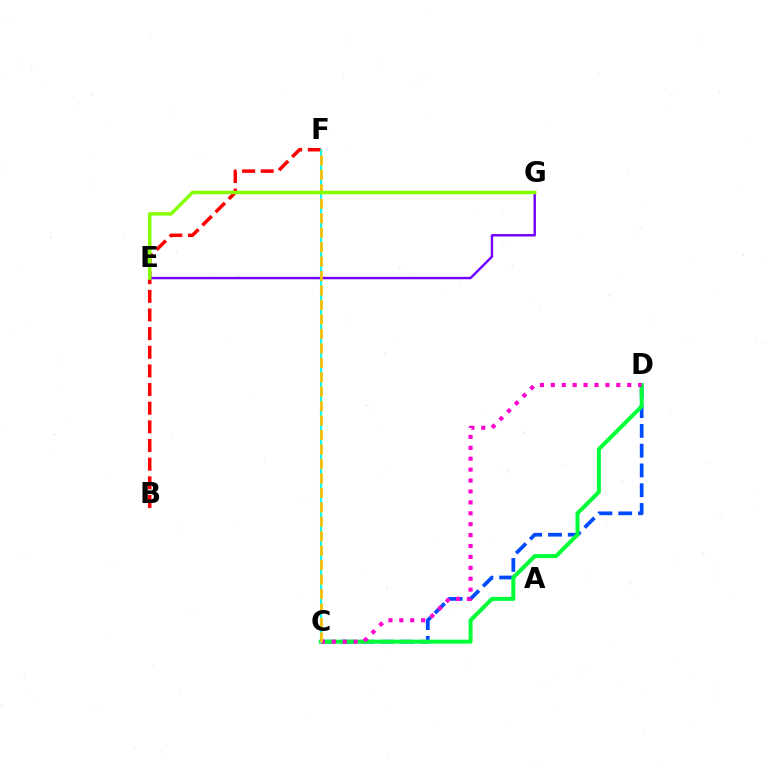{('B', 'F'): [{'color': '#ff0000', 'line_style': 'dashed', 'thickness': 2.53}], ('C', 'D'): [{'color': '#004bff', 'line_style': 'dashed', 'thickness': 2.69}, {'color': '#00ff39', 'line_style': 'solid', 'thickness': 2.88}, {'color': '#ff00cf', 'line_style': 'dotted', 'thickness': 2.96}], ('E', 'G'): [{'color': '#7200ff', 'line_style': 'solid', 'thickness': 1.75}, {'color': '#84ff00', 'line_style': 'solid', 'thickness': 2.5}], ('C', 'F'): [{'color': '#00fff6', 'line_style': 'solid', 'thickness': 1.5}, {'color': '#ffbd00', 'line_style': 'dashed', 'thickness': 1.96}]}